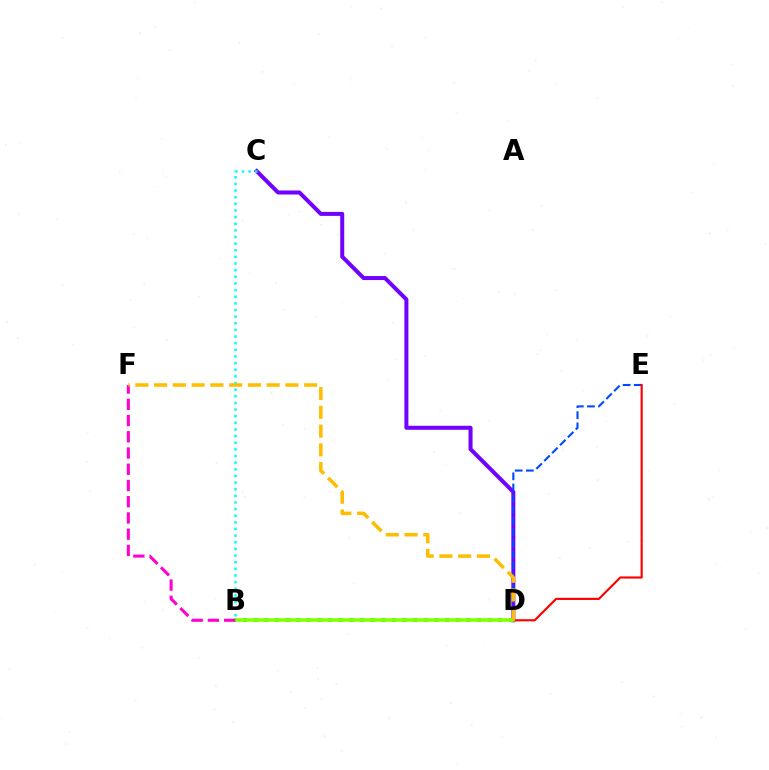{('C', 'D'): [{'color': '#7200ff', 'line_style': 'solid', 'thickness': 2.88}], ('D', 'E'): [{'color': '#004bff', 'line_style': 'dashed', 'thickness': 1.51}, {'color': '#ff0000', 'line_style': 'solid', 'thickness': 1.54}], ('B', 'C'): [{'color': '#00fff6', 'line_style': 'dotted', 'thickness': 1.8}], ('B', 'D'): [{'color': '#00ff39', 'line_style': 'dotted', 'thickness': 2.89}, {'color': '#84ff00', 'line_style': 'solid', 'thickness': 2.54}], ('B', 'F'): [{'color': '#ff00cf', 'line_style': 'dashed', 'thickness': 2.21}], ('D', 'F'): [{'color': '#ffbd00', 'line_style': 'dashed', 'thickness': 2.55}]}